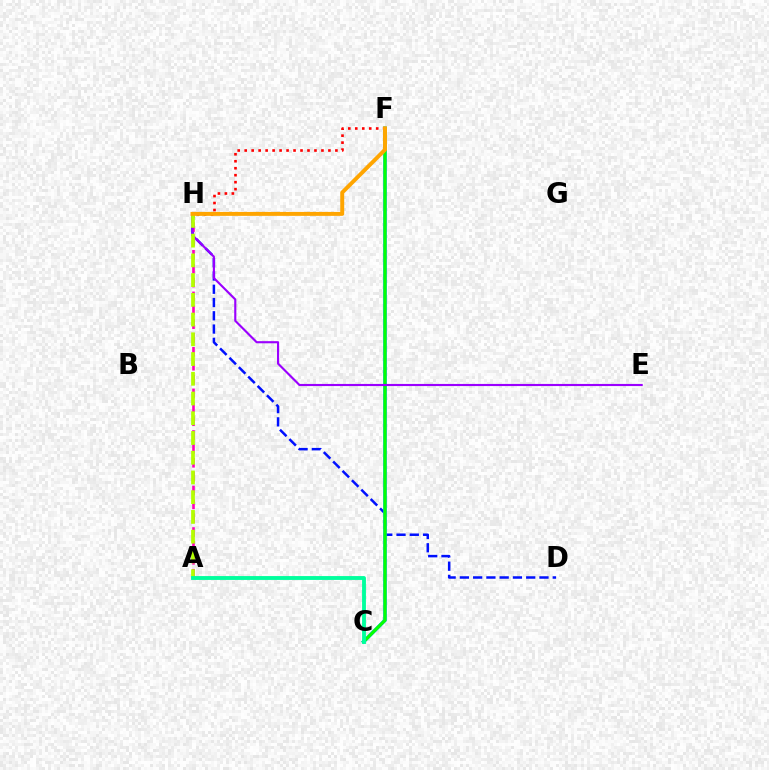{('D', 'H'): [{'color': '#0010ff', 'line_style': 'dashed', 'thickness': 1.8}], ('C', 'F'): [{'color': '#00b5ff', 'line_style': 'solid', 'thickness': 2.6}, {'color': '#08ff00', 'line_style': 'solid', 'thickness': 2.27}], ('A', 'H'): [{'color': '#ff00bd', 'line_style': 'dashed', 'thickness': 1.88}, {'color': '#b3ff00', 'line_style': 'dashed', 'thickness': 2.68}], ('E', 'H'): [{'color': '#9b00ff', 'line_style': 'solid', 'thickness': 1.53}], ('F', 'H'): [{'color': '#ff0000', 'line_style': 'dotted', 'thickness': 1.9}, {'color': '#ffa500', 'line_style': 'solid', 'thickness': 2.84}], ('A', 'C'): [{'color': '#00ff9d', 'line_style': 'solid', 'thickness': 2.78}]}